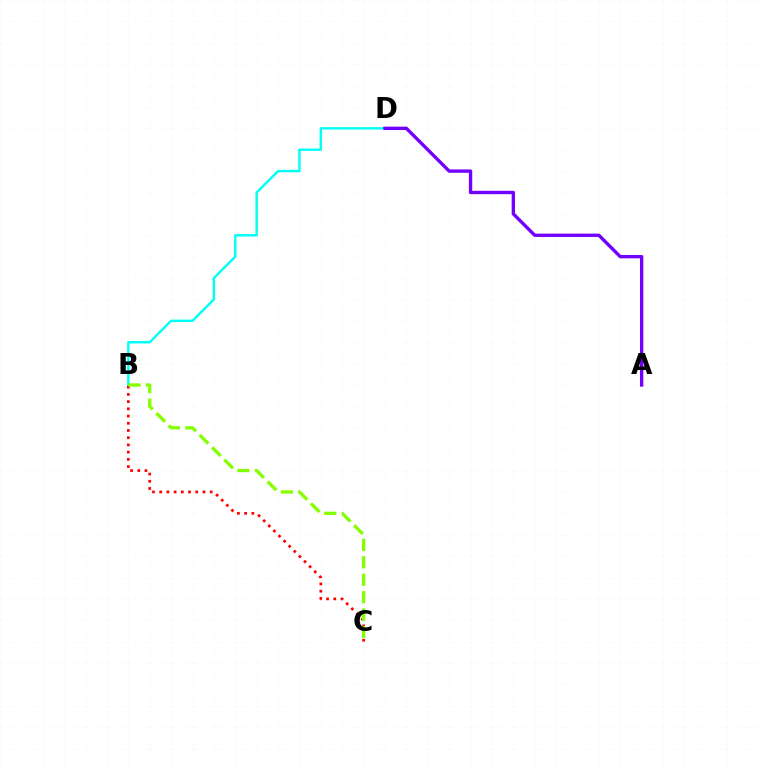{('B', 'D'): [{'color': '#00fff6', 'line_style': 'solid', 'thickness': 1.75}], ('A', 'D'): [{'color': '#7200ff', 'line_style': 'solid', 'thickness': 2.42}], ('B', 'C'): [{'color': '#ff0000', 'line_style': 'dotted', 'thickness': 1.96}, {'color': '#84ff00', 'line_style': 'dashed', 'thickness': 2.37}]}